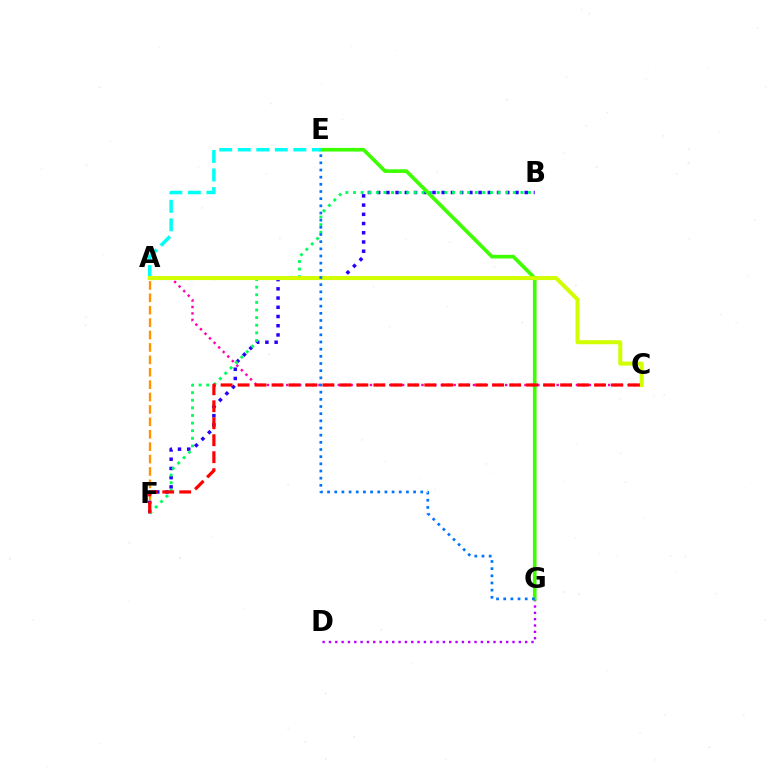{('D', 'G'): [{'color': '#b900ff', 'line_style': 'dotted', 'thickness': 1.72}], ('B', 'F'): [{'color': '#2500ff', 'line_style': 'dotted', 'thickness': 2.51}, {'color': '#00ff5c', 'line_style': 'dotted', 'thickness': 2.07}], ('E', 'G'): [{'color': '#3dff00', 'line_style': 'solid', 'thickness': 2.63}, {'color': '#0074ff', 'line_style': 'dotted', 'thickness': 1.95}], ('A', 'C'): [{'color': '#ff00ac', 'line_style': 'dotted', 'thickness': 1.75}, {'color': '#d1ff00', 'line_style': 'solid', 'thickness': 2.91}], ('A', 'E'): [{'color': '#00fff6', 'line_style': 'dashed', 'thickness': 2.52}], ('A', 'F'): [{'color': '#ff9400', 'line_style': 'dashed', 'thickness': 1.68}], ('C', 'F'): [{'color': '#ff0000', 'line_style': 'dashed', 'thickness': 2.31}]}